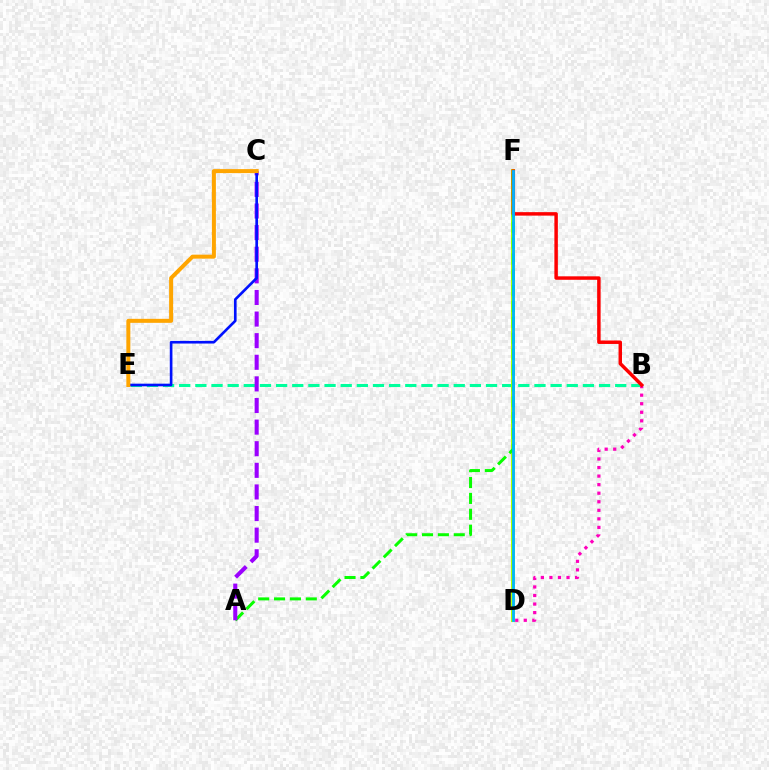{('B', 'E'): [{'color': '#00ff9d', 'line_style': 'dashed', 'thickness': 2.19}], ('D', 'F'): [{'color': '#b3ff00', 'line_style': 'solid', 'thickness': 2.9}, {'color': '#00b5ff', 'line_style': 'solid', 'thickness': 2.0}], ('A', 'F'): [{'color': '#08ff00', 'line_style': 'dashed', 'thickness': 2.16}], ('A', 'C'): [{'color': '#9b00ff', 'line_style': 'dashed', 'thickness': 2.94}], ('B', 'D'): [{'color': '#ff00bd', 'line_style': 'dotted', 'thickness': 2.32}], ('C', 'E'): [{'color': '#0010ff', 'line_style': 'solid', 'thickness': 1.9}, {'color': '#ffa500', 'line_style': 'solid', 'thickness': 2.88}], ('B', 'F'): [{'color': '#ff0000', 'line_style': 'solid', 'thickness': 2.5}]}